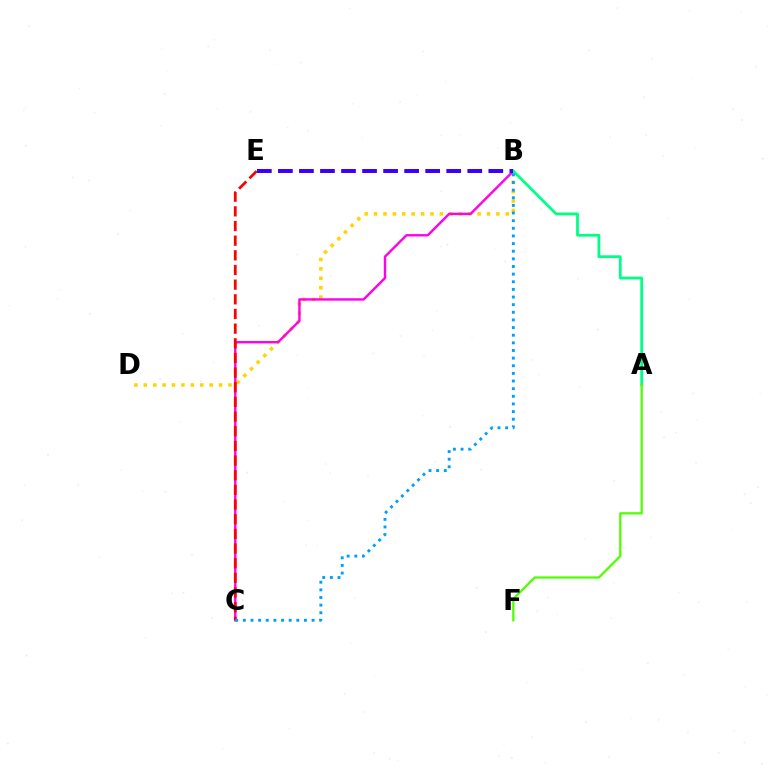{('B', 'D'): [{'color': '#ffd500', 'line_style': 'dotted', 'thickness': 2.56}], ('B', 'C'): [{'color': '#ff00ed', 'line_style': 'solid', 'thickness': 1.73}, {'color': '#009eff', 'line_style': 'dotted', 'thickness': 2.07}], ('C', 'E'): [{'color': '#ff0000', 'line_style': 'dashed', 'thickness': 1.99}], ('A', 'B'): [{'color': '#00ff86', 'line_style': 'solid', 'thickness': 1.99}], ('A', 'F'): [{'color': '#4fff00', 'line_style': 'solid', 'thickness': 1.64}], ('B', 'E'): [{'color': '#3700ff', 'line_style': 'dashed', 'thickness': 2.86}]}